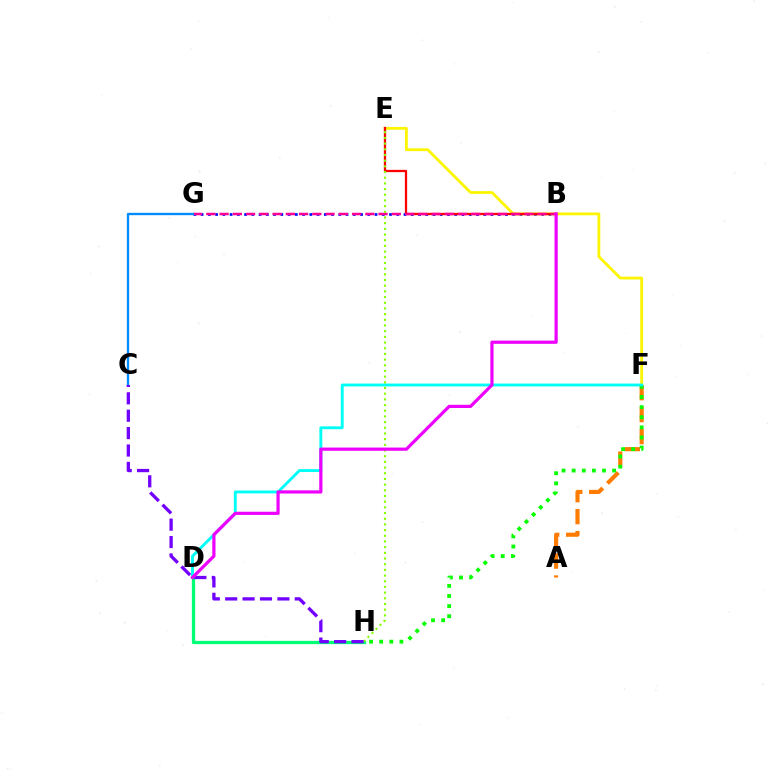{('A', 'F'): [{'color': '#ff7c00', 'line_style': 'dashed', 'thickness': 2.98}], ('B', 'G'): [{'color': '#0010ff', 'line_style': 'dotted', 'thickness': 1.97}, {'color': '#ff0094', 'line_style': 'dashed', 'thickness': 1.8}], ('E', 'F'): [{'color': '#fcf500', 'line_style': 'solid', 'thickness': 2.0}], ('F', 'H'): [{'color': '#08ff00', 'line_style': 'dotted', 'thickness': 2.75}], ('D', 'F'): [{'color': '#00fff6', 'line_style': 'solid', 'thickness': 2.08}], ('D', 'H'): [{'color': '#00ff74', 'line_style': 'solid', 'thickness': 2.34}], ('B', 'E'): [{'color': '#ff0000', 'line_style': 'solid', 'thickness': 1.65}], ('E', 'H'): [{'color': '#84ff00', 'line_style': 'dotted', 'thickness': 1.54}], ('C', 'G'): [{'color': '#008cff', 'line_style': 'solid', 'thickness': 1.68}], ('C', 'H'): [{'color': '#7200ff', 'line_style': 'dashed', 'thickness': 2.36}], ('B', 'D'): [{'color': '#ee00ff', 'line_style': 'solid', 'thickness': 2.31}]}